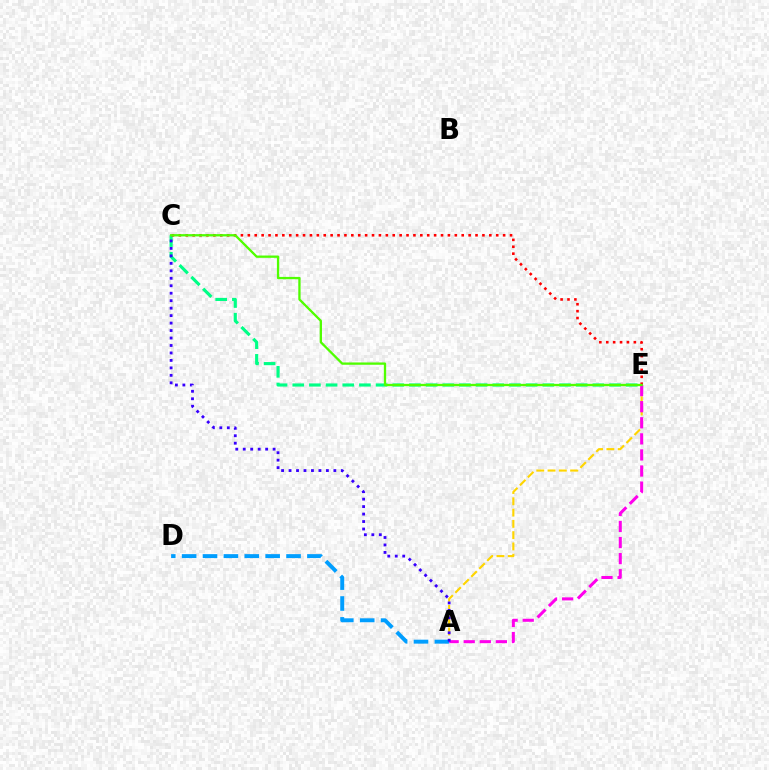{('C', 'E'): [{'color': '#00ff86', 'line_style': 'dashed', 'thickness': 2.27}, {'color': '#ff0000', 'line_style': 'dotted', 'thickness': 1.87}, {'color': '#4fff00', 'line_style': 'solid', 'thickness': 1.66}], ('A', 'E'): [{'color': '#ffd500', 'line_style': 'dashed', 'thickness': 1.53}, {'color': '#ff00ed', 'line_style': 'dashed', 'thickness': 2.18}], ('A', 'D'): [{'color': '#009eff', 'line_style': 'dashed', 'thickness': 2.84}], ('A', 'C'): [{'color': '#3700ff', 'line_style': 'dotted', 'thickness': 2.03}]}